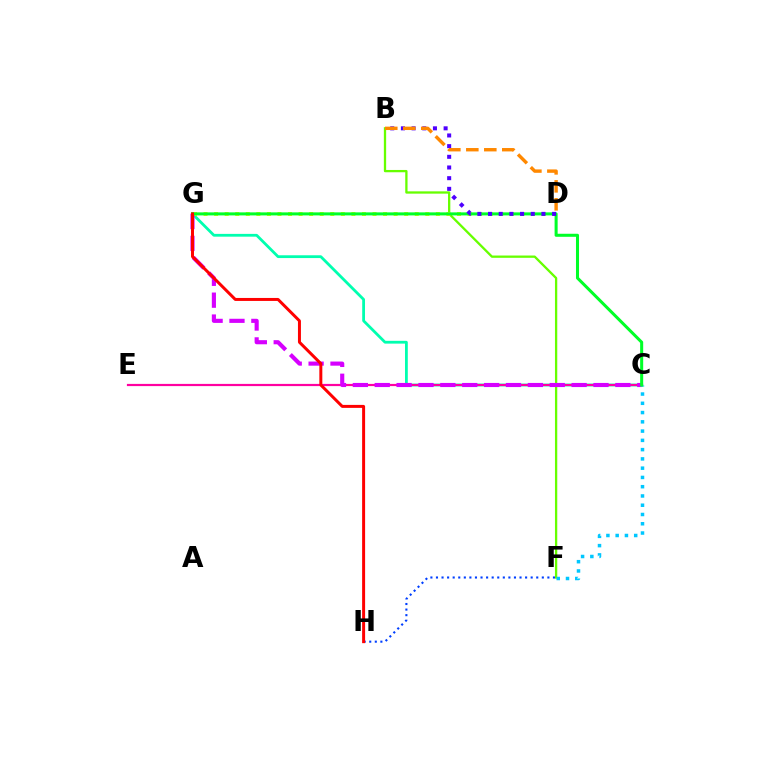{('B', 'F'): [{'color': '#66ff00', 'line_style': 'solid', 'thickness': 1.65}], ('F', 'H'): [{'color': '#003fff', 'line_style': 'dotted', 'thickness': 1.51}], ('C', 'G'): [{'color': '#00ffaf', 'line_style': 'solid', 'thickness': 2.01}, {'color': '#d600ff', 'line_style': 'dashed', 'thickness': 2.97}, {'color': '#00ff27', 'line_style': 'solid', 'thickness': 2.18}], ('C', 'E'): [{'color': '#ff00a0', 'line_style': 'solid', 'thickness': 1.59}], ('D', 'G'): [{'color': '#eeff00', 'line_style': 'dotted', 'thickness': 2.87}], ('C', 'F'): [{'color': '#00c7ff', 'line_style': 'dotted', 'thickness': 2.52}], ('B', 'D'): [{'color': '#4f00ff', 'line_style': 'dotted', 'thickness': 2.9}, {'color': '#ff8800', 'line_style': 'dashed', 'thickness': 2.44}], ('G', 'H'): [{'color': '#ff0000', 'line_style': 'solid', 'thickness': 2.15}]}